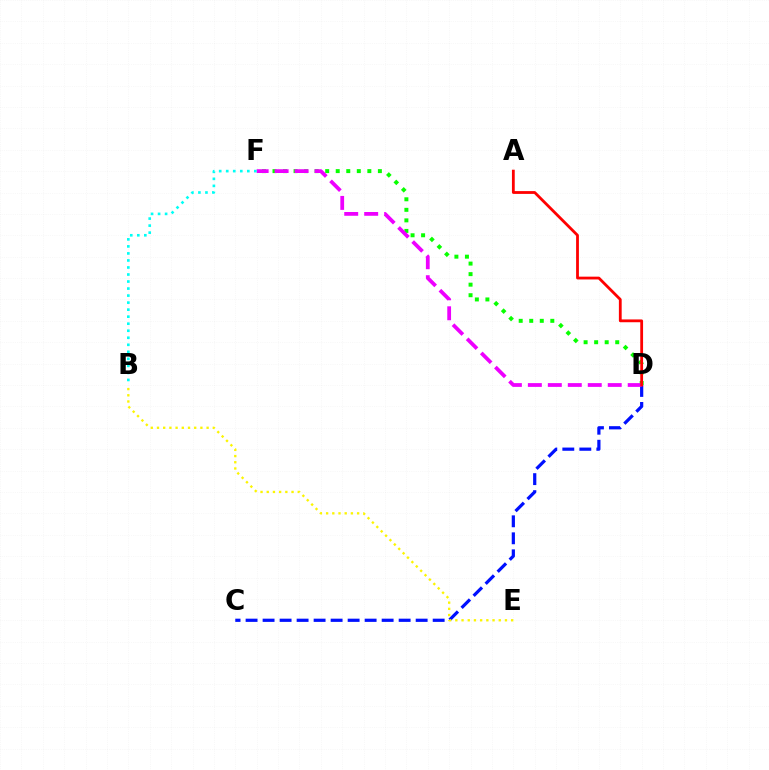{('D', 'F'): [{'color': '#08ff00', 'line_style': 'dotted', 'thickness': 2.86}, {'color': '#ee00ff', 'line_style': 'dashed', 'thickness': 2.71}], ('C', 'D'): [{'color': '#0010ff', 'line_style': 'dashed', 'thickness': 2.31}], ('B', 'E'): [{'color': '#fcf500', 'line_style': 'dotted', 'thickness': 1.69}], ('A', 'D'): [{'color': '#ff0000', 'line_style': 'solid', 'thickness': 2.01}], ('B', 'F'): [{'color': '#00fff6', 'line_style': 'dotted', 'thickness': 1.91}]}